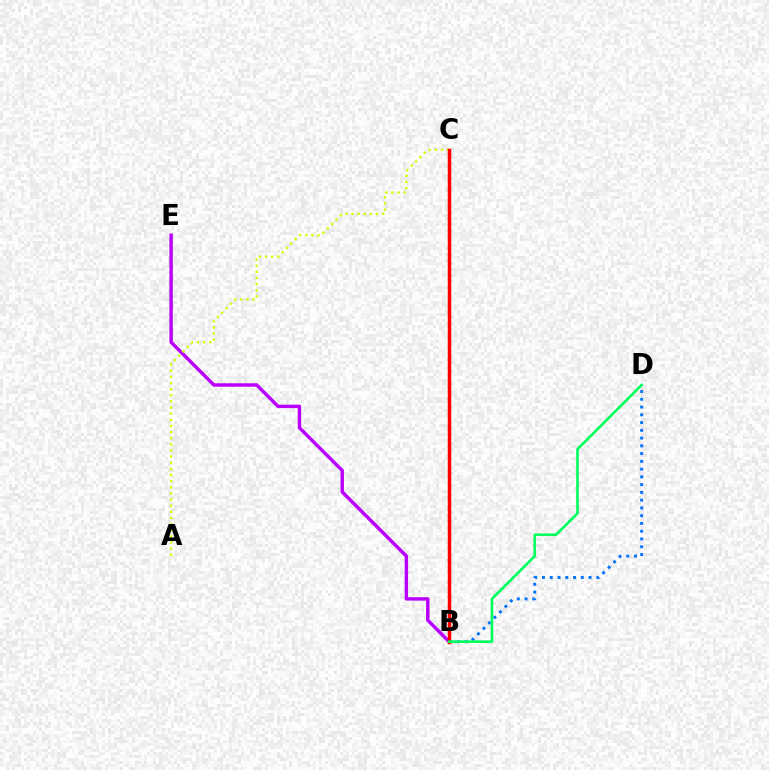{('B', 'D'): [{'color': '#0074ff', 'line_style': 'dotted', 'thickness': 2.11}, {'color': '#00ff5c', 'line_style': 'solid', 'thickness': 1.9}], ('B', 'E'): [{'color': '#b900ff', 'line_style': 'solid', 'thickness': 2.47}], ('A', 'C'): [{'color': '#d1ff00', 'line_style': 'dotted', 'thickness': 1.67}], ('B', 'C'): [{'color': '#ff0000', 'line_style': 'solid', 'thickness': 2.51}]}